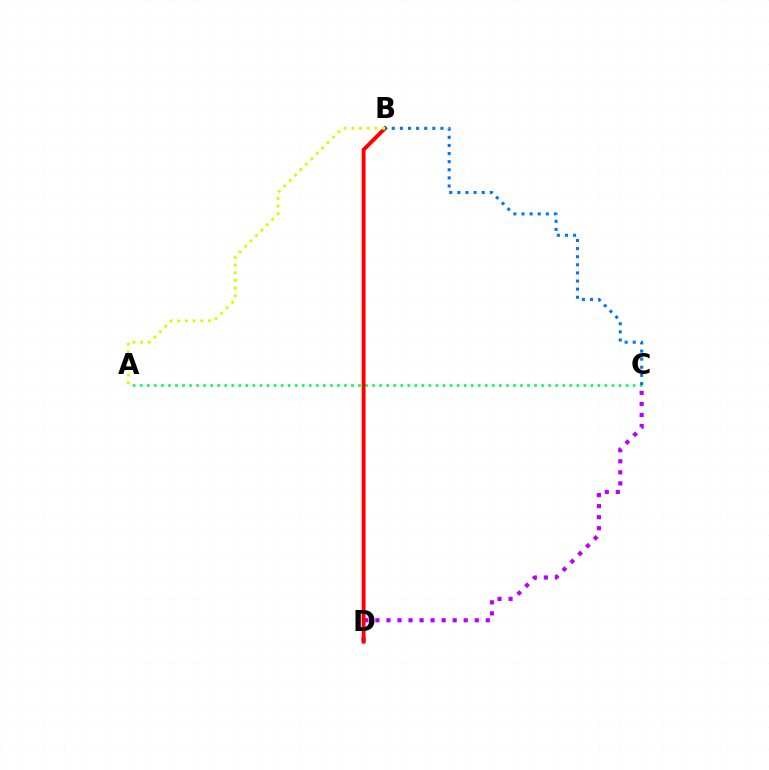{('A', 'C'): [{'color': '#00ff5c', 'line_style': 'dotted', 'thickness': 1.91}], ('C', 'D'): [{'color': '#b900ff', 'line_style': 'dotted', 'thickness': 3.0}], ('B', 'D'): [{'color': '#ff0000', 'line_style': 'solid', 'thickness': 2.8}], ('B', 'C'): [{'color': '#0074ff', 'line_style': 'dotted', 'thickness': 2.2}], ('A', 'B'): [{'color': '#d1ff00', 'line_style': 'dotted', 'thickness': 2.08}]}